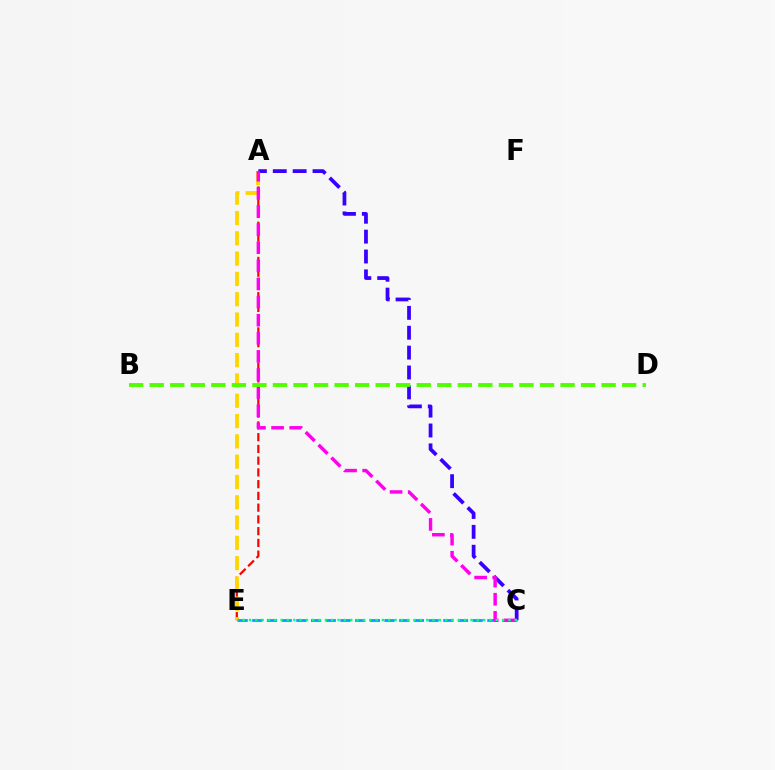{('A', 'E'): [{'color': '#ff0000', 'line_style': 'dashed', 'thickness': 1.6}, {'color': '#ffd500', 'line_style': 'dashed', 'thickness': 2.76}], ('A', 'C'): [{'color': '#3700ff', 'line_style': 'dashed', 'thickness': 2.7}, {'color': '#ff00ed', 'line_style': 'dashed', 'thickness': 2.46}], ('C', 'E'): [{'color': '#009eff', 'line_style': 'dashed', 'thickness': 2.0}, {'color': '#00ff86', 'line_style': 'dotted', 'thickness': 1.72}], ('B', 'D'): [{'color': '#4fff00', 'line_style': 'dashed', 'thickness': 2.79}]}